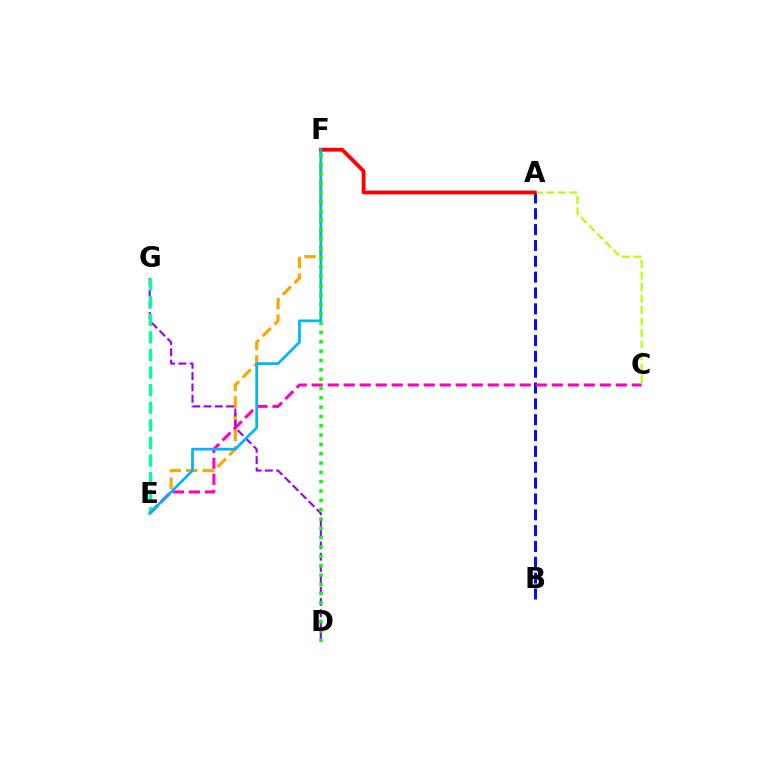{('A', 'B'): [{'color': '#0010ff', 'line_style': 'dashed', 'thickness': 2.15}], ('A', 'C'): [{'color': '#b3ff00', 'line_style': 'dashed', 'thickness': 1.56}], ('E', 'F'): [{'color': '#ffa500', 'line_style': 'dashed', 'thickness': 2.26}, {'color': '#00b5ff', 'line_style': 'solid', 'thickness': 1.97}], ('C', 'E'): [{'color': '#ff00bd', 'line_style': 'dashed', 'thickness': 2.17}], ('D', 'G'): [{'color': '#9b00ff', 'line_style': 'dashed', 'thickness': 1.54}], ('A', 'F'): [{'color': '#ff0000', 'line_style': 'solid', 'thickness': 2.76}], ('E', 'G'): [{'color': '#00ff9d', 'line_style': 'dashed', 'thickness': 2.39}], ('D', 'F'): [{'color': '#08ff00', 'line_style': 'dotted', 'thickness': 2.53}]}